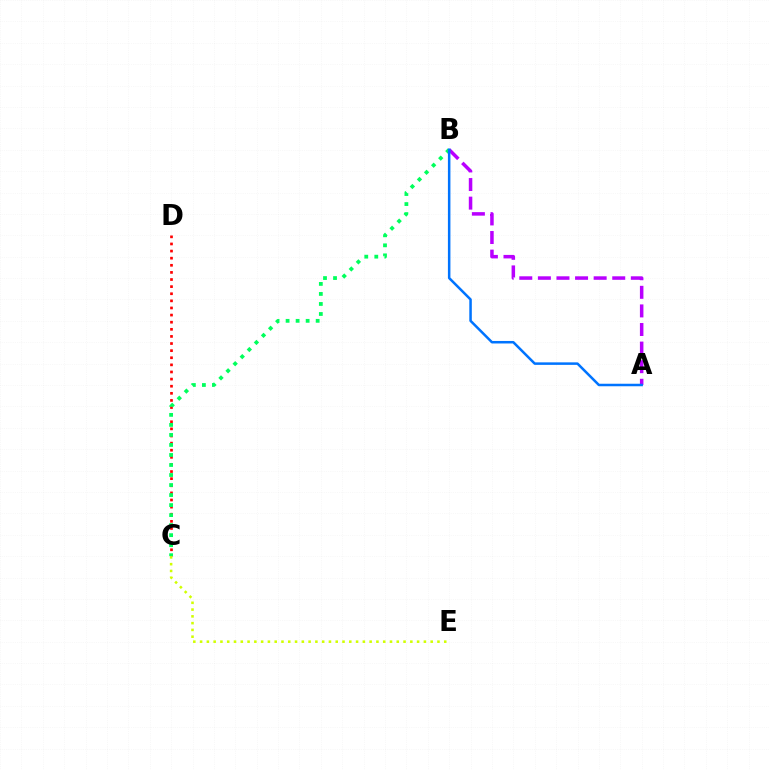{('A', 'B'): [{'color': '#b900ff', 'line_style': 'dashed', 'thickness': 2.53}, {'color': '#0074ff', 'line_style': 'solid', 'thickness': 1.81}], ('C', 'D'): [{'color': '#ff0000', 'line_style': 'dotted', 'thickness': 1.93}], ('C', 'E'): [{'color': '#d1ff00', 'line_style': 'dotted', 'thickness': 1.84}], ('B', 'C'): [{'color': '#00ff5c', 'line_style': 'dotted', 'thickness': 2.72}]}